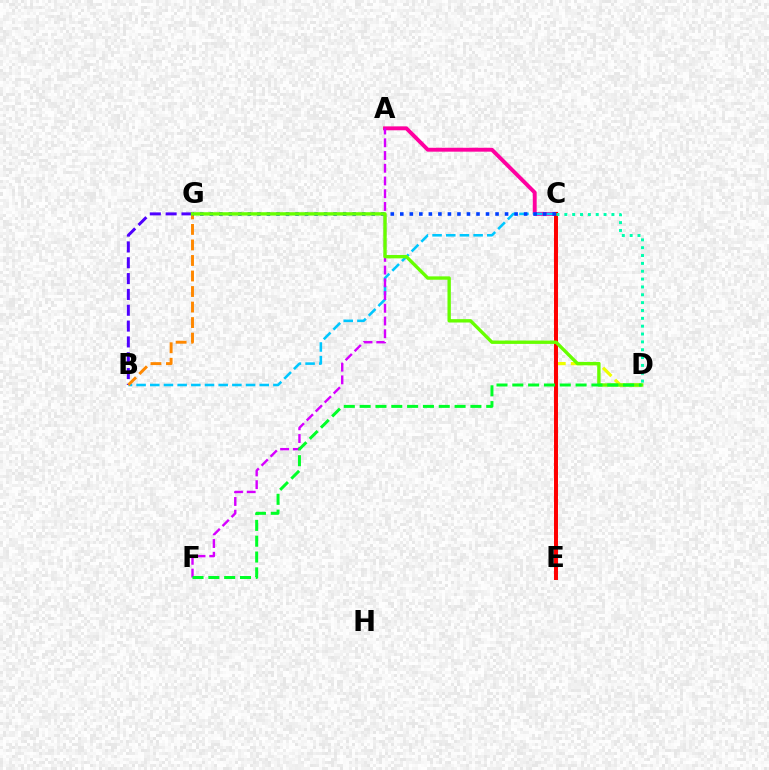{('A', 'C'): [{'color': '#ff00a0', 'line_style': 'solid', 'thickness': 2.81}], ('B', 'C'): [{'color': '#00c7ff', 'line_style': 'dashed', 'thickness': 1.86}], ('B', 'G'): [{'color': '#4f00ff', 'line_style': 'dashed', 'thickness': 2.15}, {'color': '#ff8800', 'line_style': 'dashed', 'thickness': 2.11}], ('C', 'D'): [{'color': '#eeff00', 'line_style': 'dashed', 'thickness': 2.3}, {'color': '#00ffaf', 'line_style': 'dotted', 'thickness': 2.13}], ('A', 'F'): [{'color': '#d600ff', 'line_style': 'dashed', 'thickness': 1.73}], ('C', 'E'): [{'color': '#ff0000', 'line_style': 'solid', 'thickness': 2.86}], ('C', 'G'): [{'color': '#003fff', 'line_style': 'dotted', 'thickness': 2.59}], ('D', 'G'): [{'color': '#66ff00', 'line_style': 'solid', 'thickness': 2.43}], ('D', 'F'): [{'color': '#00ff27', 'line_style': 'dashed', 'thickness': 2.15}]}